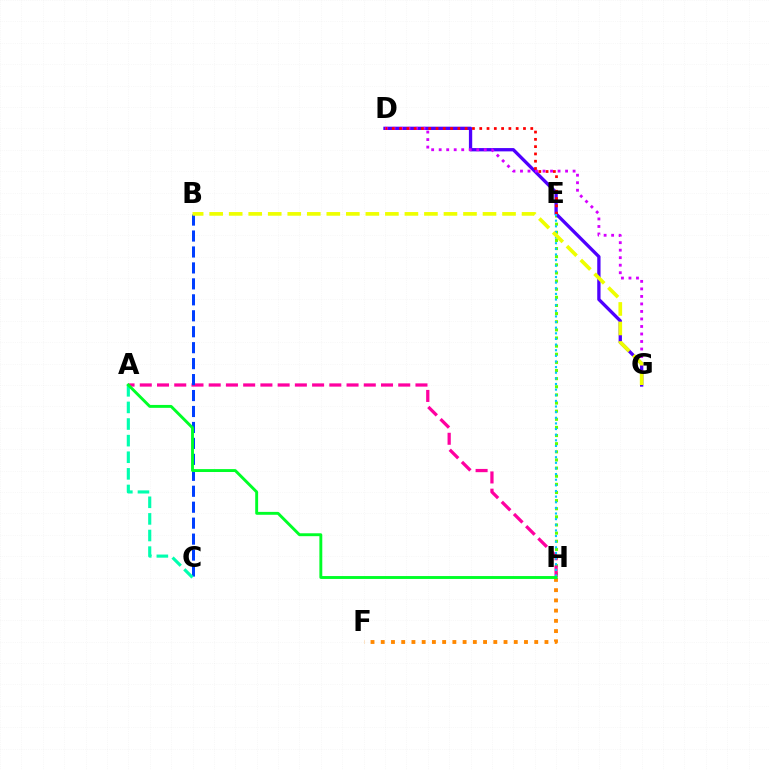{('E', 'H'): [{'color': '#66ff00', 'line_style': 'dotted', 'thickness': 2.21}, {'color': '#00c7ff', 'line_style': 'dotted', 'thickness': 1.53}], ('A', 'H'): [{'color': '#ff00a0', 'line_style': 'dashed', 'thickness': 2.34}, {'color': '#00ff27', 'line_style': 'solid', 'thickness': 2.09}], ('B', 'C'): [{'color': '#003fff', 'line_style': 'dashed', 'thickness': 2.17}], ('D', 'G'): [{'color': '#4f00ff', 'line_style': 'solid', 'thickness': 2.38}, {'color': '#d600ff', 'line_style': 'dotted', 'thickness': 2.04}], ('D', 'E'): [{'color': '#ff0000', 'line_style': 'dotted', 'thickness': 1.98}], ('A', 'C'): [{'color': '#00ffaf', 'line_style': 'dashed', 'thickness': 2.26}], ('F', 'H'): [{'color': '#ff8800', 'line_style': 'dotted', 'thickness': 2.78}], ('B', 'G'): [{'color': '#eeff00', 'line_style': 'dashed', 'thickness': 2.65}]}